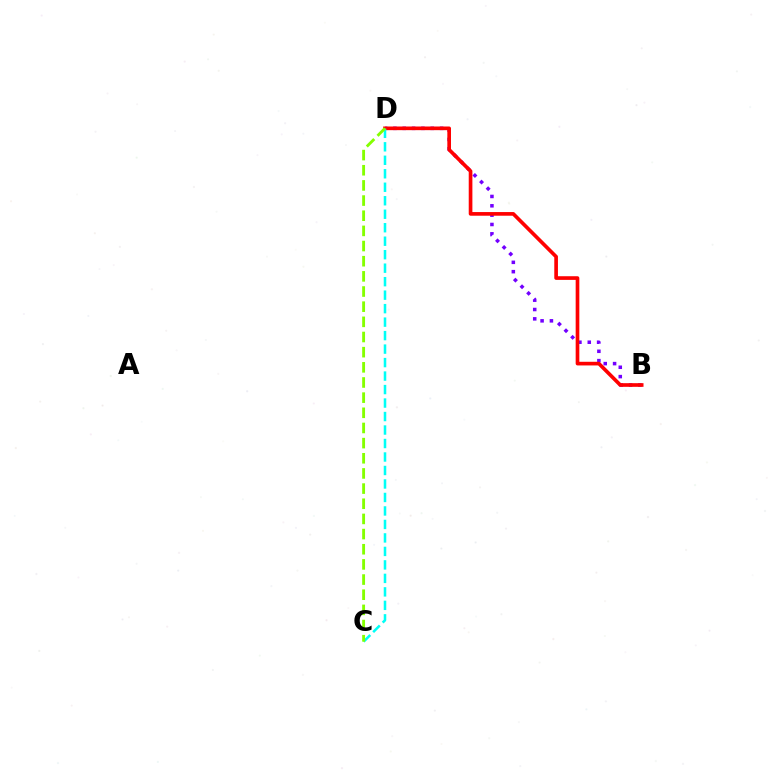{('B', 'D'): [{'color': '#7200ff', 'line_style': 'dotted', 'thickness': 2.54}, {'color': '#ff0000', 'line_style': 'solid', 'thickness': 2.64}], ('C', 'D'): [{'color': '#00fff6', 'line_style': 'dashed', 'thickness': 1.83}, {'color': '#84ff00', 'line_style': 'dashed', 'thickness': 2.06}]}